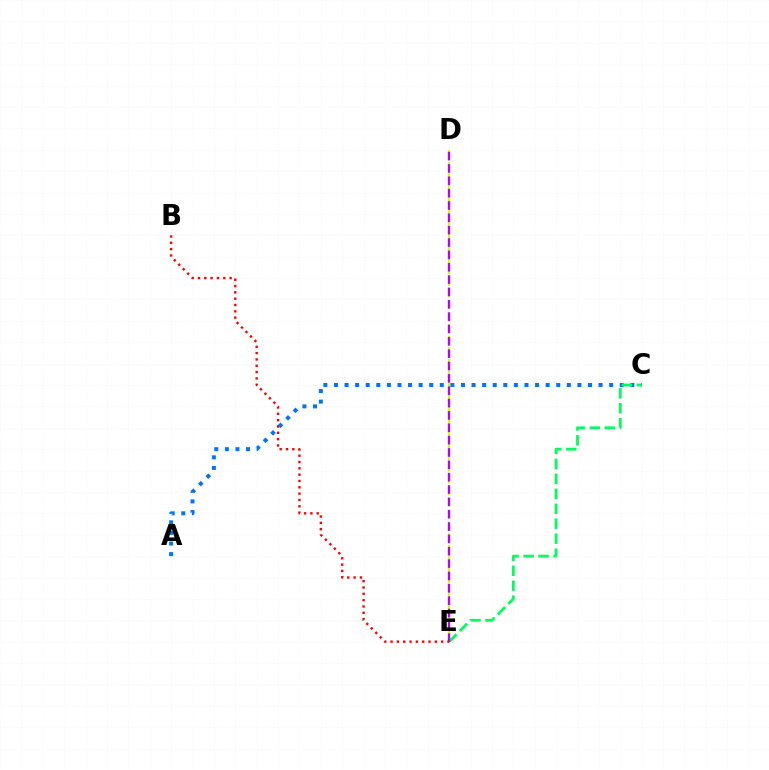{('D', 'E'): [{'color': '#d1ff00', 'line_style': 'dashed', 'thickness': 1.58}, {'color': '#b900ff', 'line_style': 'dashed', 'thickness': 1.68}], ('A', 'C'): [{'color': '#0074ff', 'line_style': 'dotted', 'thickness': 2.88}], ('C', 'E'): [{'color': '#00ff5c', 'line_style': 'dashed', 'thickness': 2.03}], ('B', 'E'): [{'color': '#ff0000', 'line_style': 'dotted', 'thickness': 1.72}]}